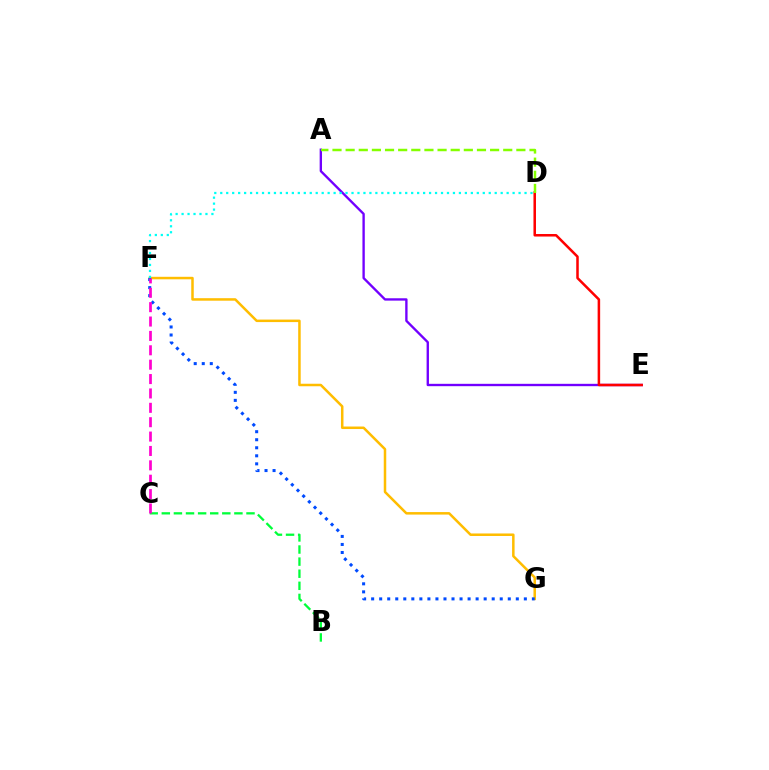{('A', 'E'): [{'color': '#7200ff', 'line_style': 'solid', 'thickness': 1.7}], ('F', 'G'): [{'color': '#ffbd00', 'line_style': 'solid', 'thickness': 1.8}, {'color': '#004bff', 'line_style': 'dotted', 'thickness': 2.18}], ('D', 'E'): [{'color': '#ff0000', 'line_style': 'solid', 'thickness': 1.82}], ('B', 'C'): [{'color': '#00ff39', 'line_style': 'dashed', 'thickness': 1.64}], ('A', 'D'): [{'color': '#84ff00', 'line_style': 'dashed', 'thickness': 1.78}], ('D', 'F'): [{'color': '#00fff6', 'line_style': 'dotted', 'thickness': 1.62}], ('C', 'F'): [{'color': '#ff00cf', 'line_style': 'dashed', 'thickness': 1.95}]}